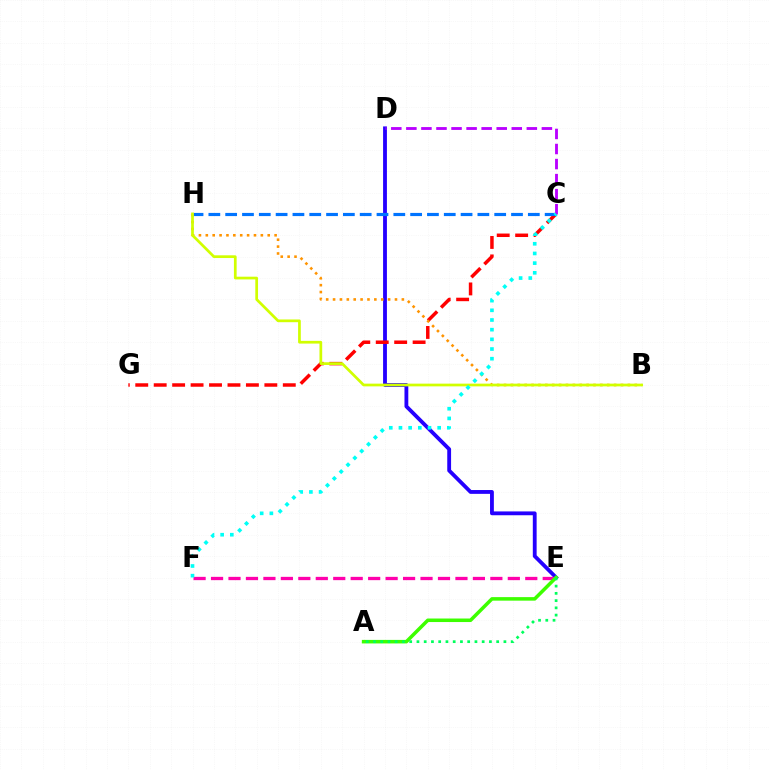{('D', 'E'): [{'color': '#2500ff', 'line_style': 'solid', 'thickness': 2.75}], ('C', 'G'): [{'color': '#ff0000', 'line_style': 'dashed', 'thickness': 2.51}], ('B', 'H'): [{'color': '#ff9400', 'line_style': 'dotted', 'thickness': 1.87}, {'color': '#d1ff00', 'line_style': 'solid', 'thickness': 1.96}], ('C', 'H'): [{'color': '#0074ff', 'line_style': 'dashed', 'thickness': 2.28}], ('E', 'F'): [{'color': '#ff00ac', 'line_style': 'dashed', 'thickness': 2.37}], ('A', 'E'): [{'color': '#3dff00', 'line_style': 'solid', 'thickness': 2.54}, {'color': '#00ff5c', 'line_style': 'dotted', 'thickness': 1.97}], ('C', 'D'): [{'color': '#b900ff', 'line_style': 'dashed', 'thickness': 2.05}], ('C', 'F'): [{'color': '#00fff6', 'line_style': 'dotted', 'thickness': 2.63}]}